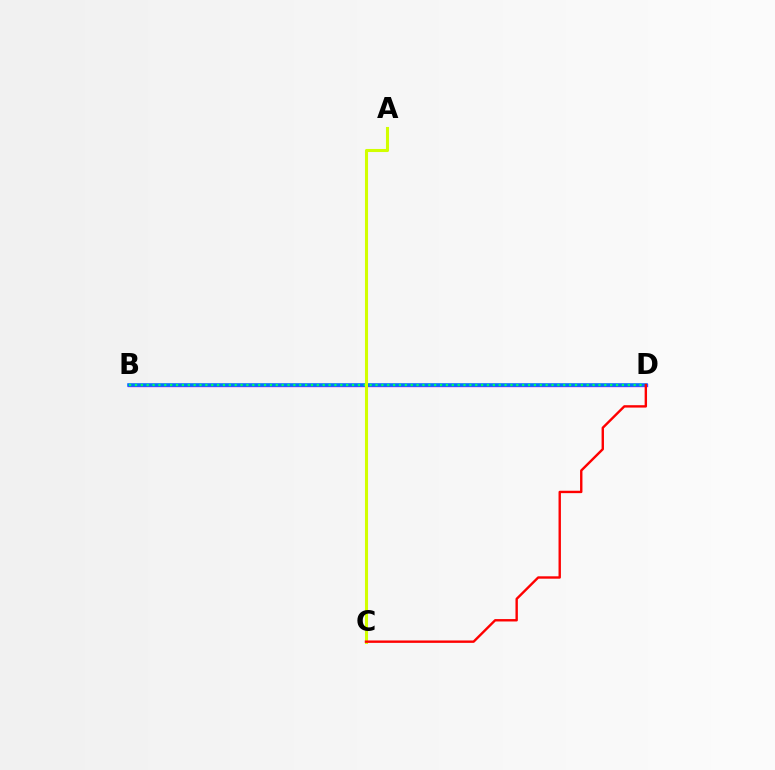{('B', 'D'): [{'color': '#b900ff', 'line_style': 'solid', 'thickness': 2.42}, {'color': '#0074ff', 'line_style': 'solid', 'thickness': 2.54}, {'color': '#00ff5c', 'line_style': 'dotted', 'thickness': 1.59}], ('A', 'C'): [{'color': '#d1ff00', 'line_style': 'solid', 'thickness': 2.21}], ('C', 'D'): [{'color': '#ff0000', 'line_style': 'solid', 'thickness': 1.72}]}